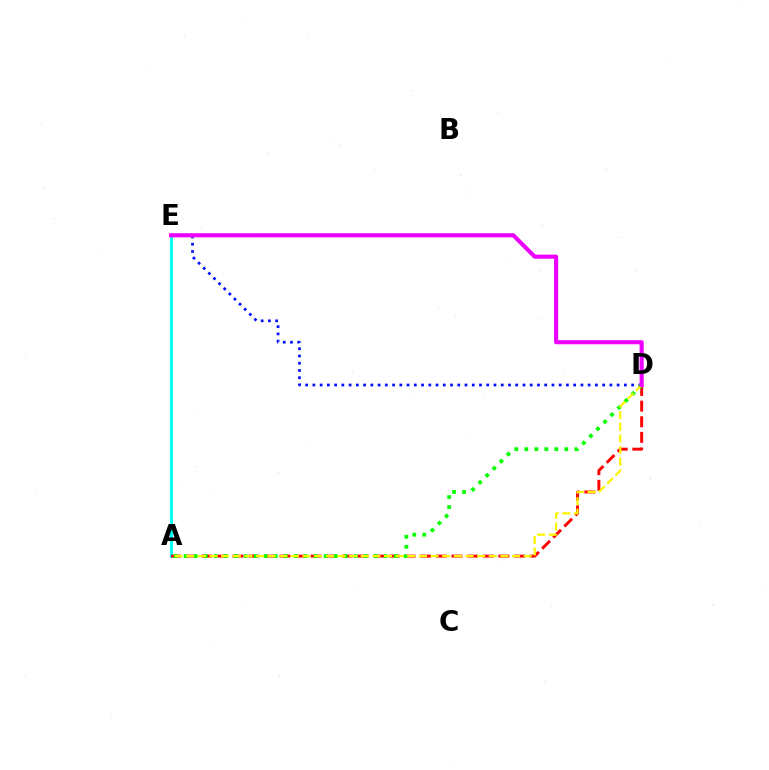{('A', 'E'): [{'color': '#00fff6', 'line_style': 'solid', 'thickness': 2.08}], ('D', 'E'): [{'color': '#0010ff', 'line_style': 'dotted', 'thickness': 1.97}, {'color': '#ee00ff', 'line_style': 'solid', 'thickness': 2.96}], ('A', 'D'): [{'color': '#ff0000', 'line_style': 'dashed', 'thickness': 2.12}, {'color': '#08ff00', 'line_style': 'dotted', 'thickness': 2.72}, {'color': '#fcf500', 'line_style': 'dashed', 'thickness': 1.58}]}